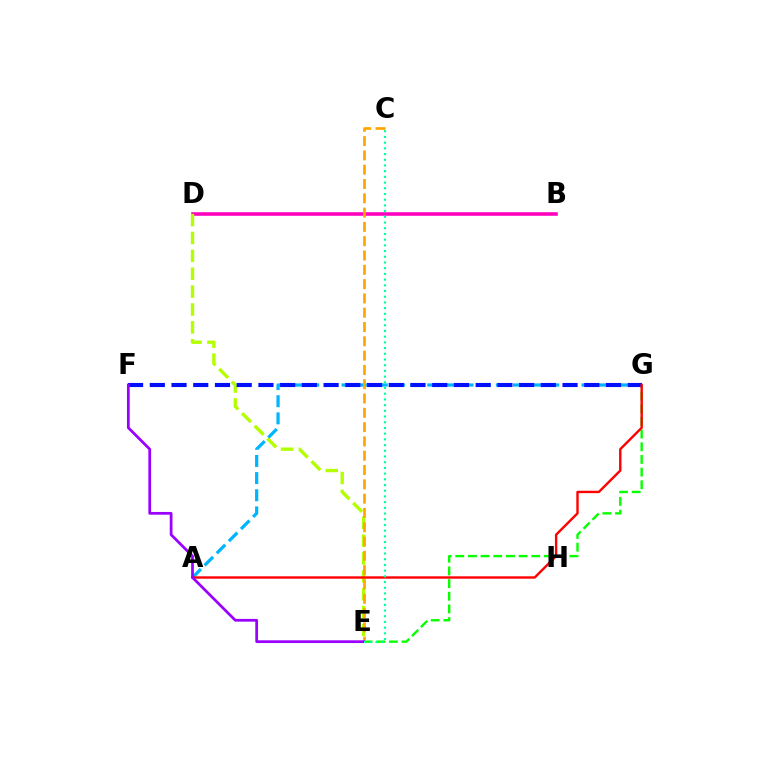{('B', 'D'): [{'color': '#ff00bd', 'line_style': 'solid', 'thickness': 2.57}], ('D', 'E'): [{'color': '#b3ff00', 'line_style': 'dashed', 'thickness': 2.43}], ('E', 'G'): [{'color': '#08ff00', 'line_style': 'dashed', 'thickness': 1.72}], ('A', 'G'): [{'color': '#00b5ff', 'line_style': 'dashed', 'thickness': 2.33}, {'color': '#ff0000', 'line_style': 'solid', 'thickness': 1.72}], ('F', 'G'): [{'color': '#0010ff', 'line_style': 'dashed', 'thickness': 2.95}], ('C', 'E'): [{'color': '#ffa500', 'line_style': 'dashed', 'thickness': 1.94}, {'color': '#00ff9d', 'line_style': 'dotted', 'thickness': 1.55}], ('E', 'F'): [{'color': '#9b00ff', 'line_style': 'solid', 'thickness': 1.97}]}